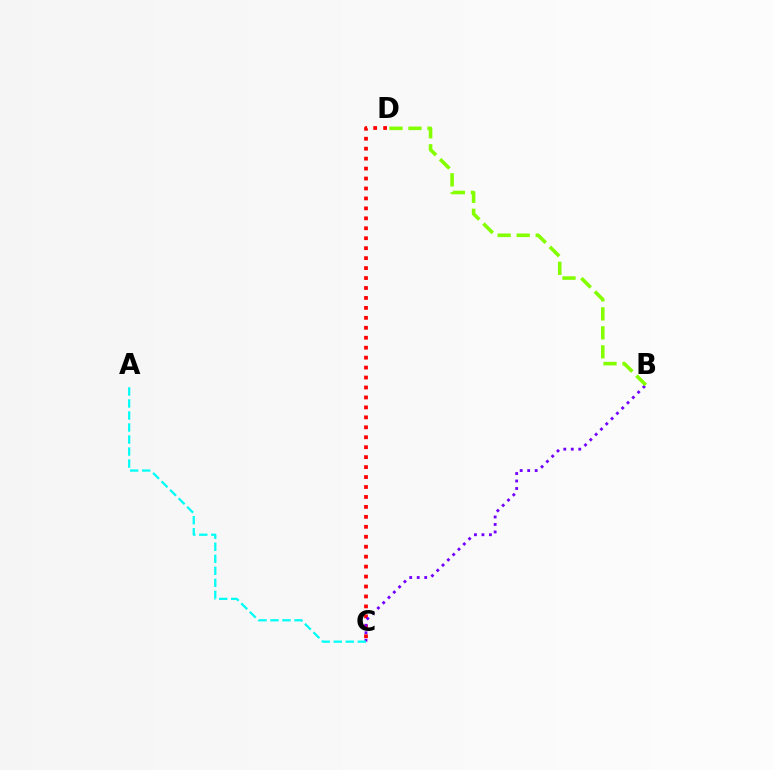{('C', 'D'): [{'color': '#ff0000', 'line_style': 'dotted', 'thickness': 2.7}], ('B', 'C'): [{'color': '#7200ff', 'line_style': 'dotted', 'thickness': 2.03}], ('B', 'D'): [{'color': '#84ff00', 'line_style': 'dashed', 'thickness': 2.58}], ('A', 'C'): [{'color': '#00fff6', 'line_style': 'dashed', 'thickness': 1.63}]}